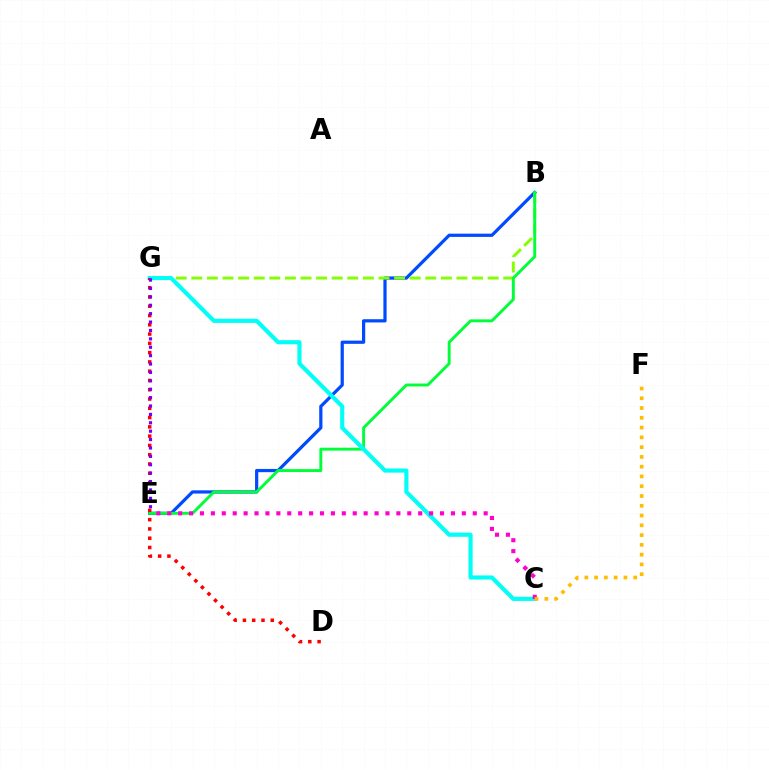{('B', 'E'): [{'color': '#004bff', 'line_style': 'solid', 'thickness': 2.32}, {'color': '#00ff39', 'line_style': 'solid', 'thickness': 2.1}], ('B', 'G'): [{'color': '#84ff00', 'line_style': 'dashed', 'thickness': 2.12}], ('C', 'G'): [{'color': '#00fff6', 'line_style': 'solid', 'thickness': 2.98}], ('C', 'E'): [{'color': '#ff00cf', 'line_style': 'dotted', 'thickness': 2.96}], ('C', 'F'): [{'color': '#ffbd00', 'line_style': 'dotted', 'thickness': 2.66}], ('D', 'G'): [{'color': '#ff0000', 'line_style': 'dotted', 'thickness': 2.52}], ('E', 'G'): [{'color': '#7200ff', 'line_style': 'dotted', 'thickness': 2.28}]}